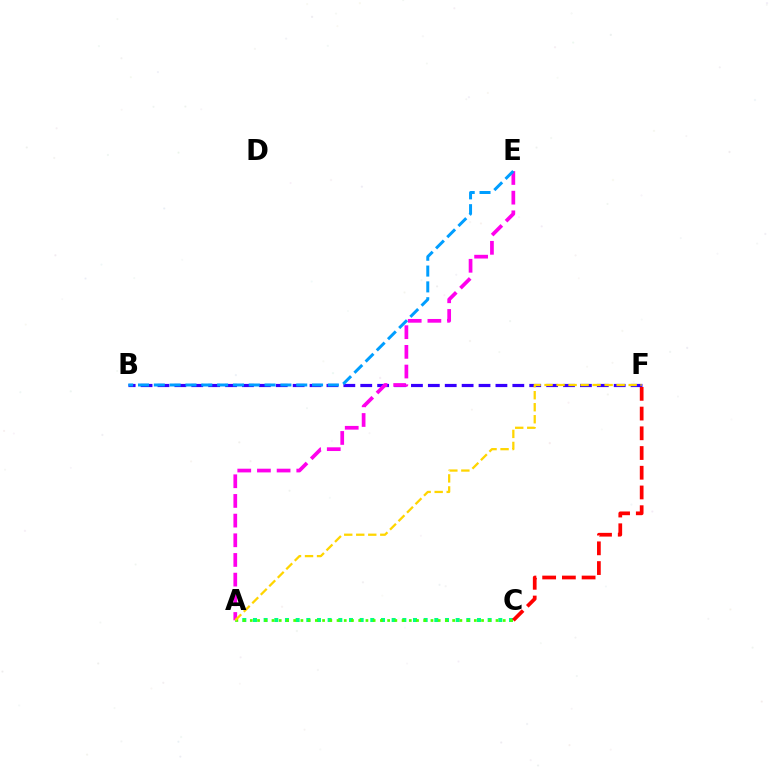{('A', 'C'): [{'color': '#00ff86', 'line_style': 'dotted', 'thickness': 2.9}, {'color': '#4fff00', 'line_style': 'dotted', 'thickness': 1.96}], ('B', 'F'): [{'color': '#3700ff', 'line_style': 'dashed', 'thickness': 2.3}], ('A', 'E'): [{'color': '#ff00ed', 'line_style': 'dashed', 'thickness': 2.67}], ('C', 'F'): [{'color': '#ff0000', 'line_style': 'dashed', 'thickness': 2.68}], ('B', 'E'): [{'color': '#009eff', 'line_style': 'dashed', 'thickness': 2.15}], ('A', 'F'): [{'color': '#ffd500', 'line_style': 'dashed', 'thickness': 1.63}]}